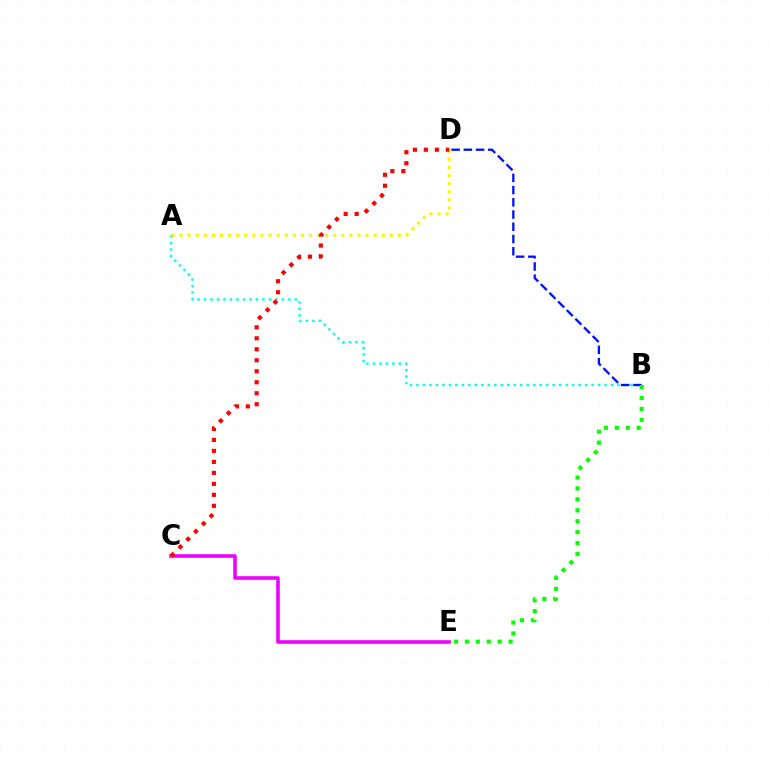{('A', 'B'): [{'color': '#00fff6', 'line_style': 'dotted', 'thickness': 1.76}], ('C', 'E'): [{'color': '#ee00ff', 'line_style': 'solid', 'thickness': 2.58}], ('B', 'D'): [{'color': '#0010ff', 'line_style': 'dashed', 'thickness': 1.66}], ('A', 'D'): [{'color': '#fcf500', 'line_style': 'dotted', 'thickness': 2.2}], ('C', 'D'): [{'color': '#ff0000', 'line_style': 'dotted', 'thickness': 2.99}], ('B', 'E'): [{'color': '#08ff00', 'line_style': 'dotted', 'thickness': 2.97}]}